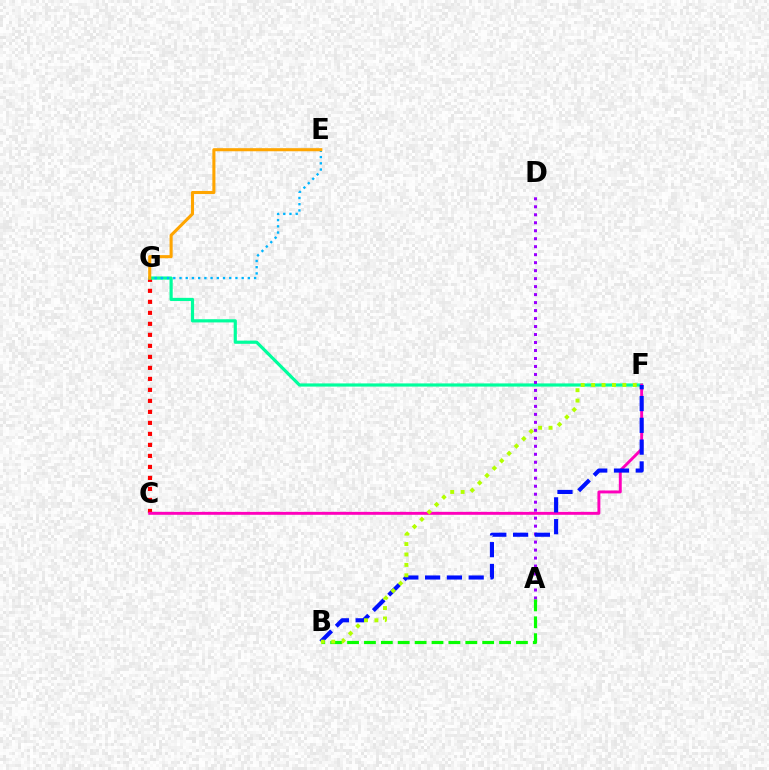{('C', 'G'): [{'color': '#ff0000', 'line_style': 'dotted', 'thickness': 2.99}], ('F', 'G'): [{'color': '#00ff9d', 'line_style': 'solid', 'thickness': 2.29}], ('C', 'F'): [{'color': '#ff00bd', 'line_style': 'solid', 'thickness': 2.11}], ('A', 'D'): [{'color': '#9b00ff', 'line_style': 'dotted', 'thickness': 2.17}], ('A', 'B'): [{'color': '#08ff00', 'line_style': 'dashed', 'thickness': 2.29}], ('E', 'G'): [{'color': '#00b5ff', 'line_style': 'dotted', 'thickness': 1.69}, {'color': '#ffa500', 'line_style': 'solid', 'thickness': 2.21}], ('B', 'F'): [{'color': '#0010ff', 'line_style': 'dashed', 'thickness': 2.96}, {'color': '#b3ff00', 'line_style': 'dotted', 'thickness': 2.83}]}